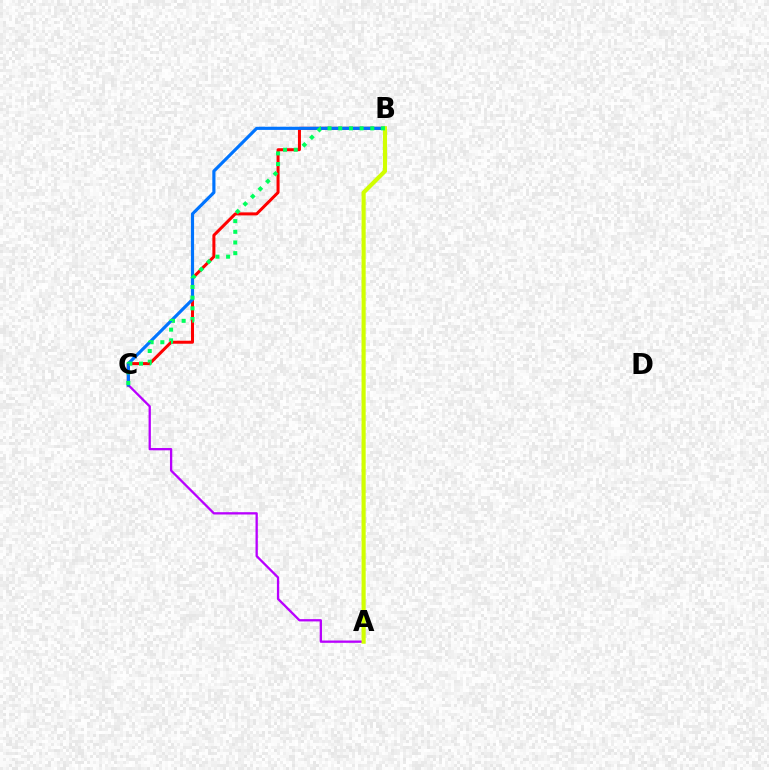{('A', 'C'): [{'color': '#b900ff', 'line_style': 'solid', 'thickness': 1.65}], ('B', 'C'): [{'color': '#ff0000', 'line_style': 'solid', 'thickness': 2.17}, {'color': '#0074ff', 'line_style': 'solid', 'thickness': 2.27}, {'color': '#00ff5c', 'line_style': 'dotted', 'thickness': 2.9}], ('A', 'B'): [{'color': '#d1ff00', 'line_style': 'solid', 'thickness': 2.97}]}